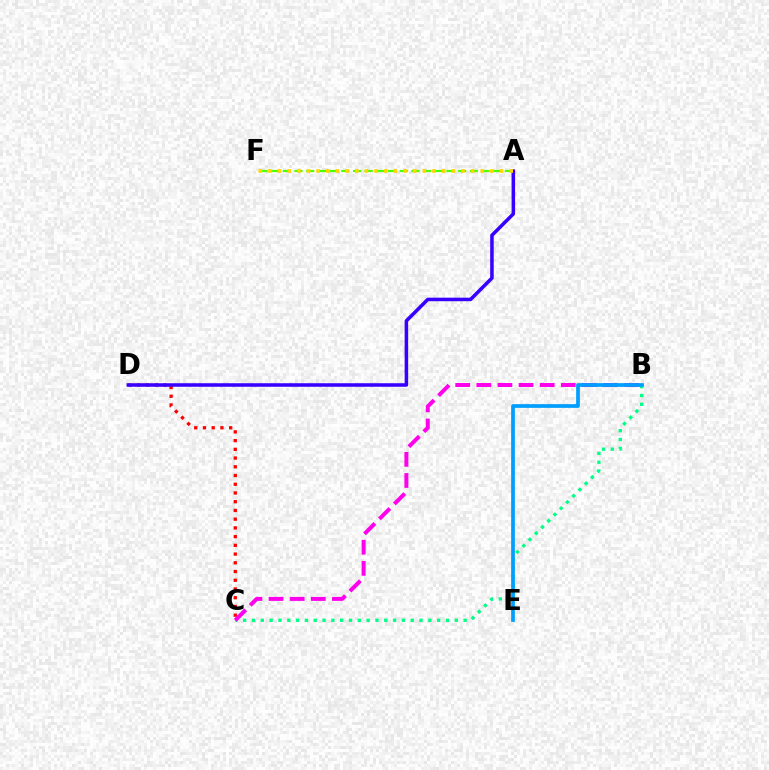{('C', 'D'): [{'color': '#ff0000', 'line_style': 'dotted', 'thickness': 2.37}], ('A', 'D'): [{'color': '#3700ff', 'line_style': 'solid', 'thickness': 2.54}], ('B', 'C'): [{'color': '#00ff86', 'line_style': 'dotted', 'thickness': 2.4}, {'color': '#ff00ed', 'line_style': 'dashed', 'thickness': 2.87}], ('A', 'F'): [{'color': '#4fff00', 'line_style': 'dashed', 'thickness': 1.59}, {'color': '#ffd500', 'line_style': 'dotted', 'thickness': 2.62}], ('B', 'E'): [{'color': '#009eff', 'line_style': 'solid', 'thickness': 2.67}]}